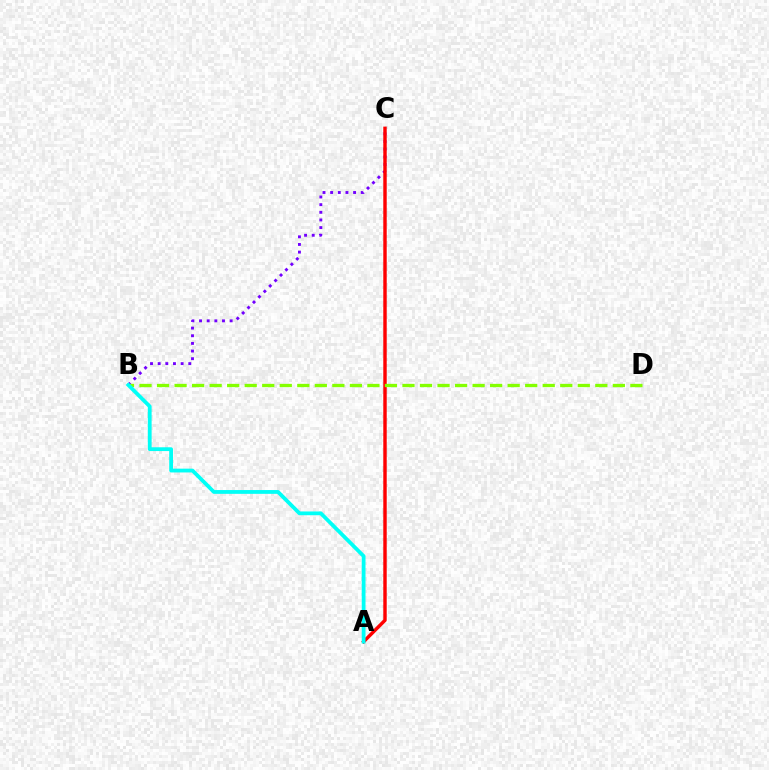{('B', 'C'): [{'color': '#7200ff', 'line_style': 'dotted', 'thickness': 2.08}], ('A', 'C'): [{'color': '#ff0000', 'line_style': 'solid', 'thickness': 2.47}], ('B', 'D'): [{'color': '#84ff00', 'line_style': 'dashed', 'thickness': 2.38}], ('A', 'B'): [{'color': '#00fff6', 'line_style': 'solid', 'thickness': 2.73}]}